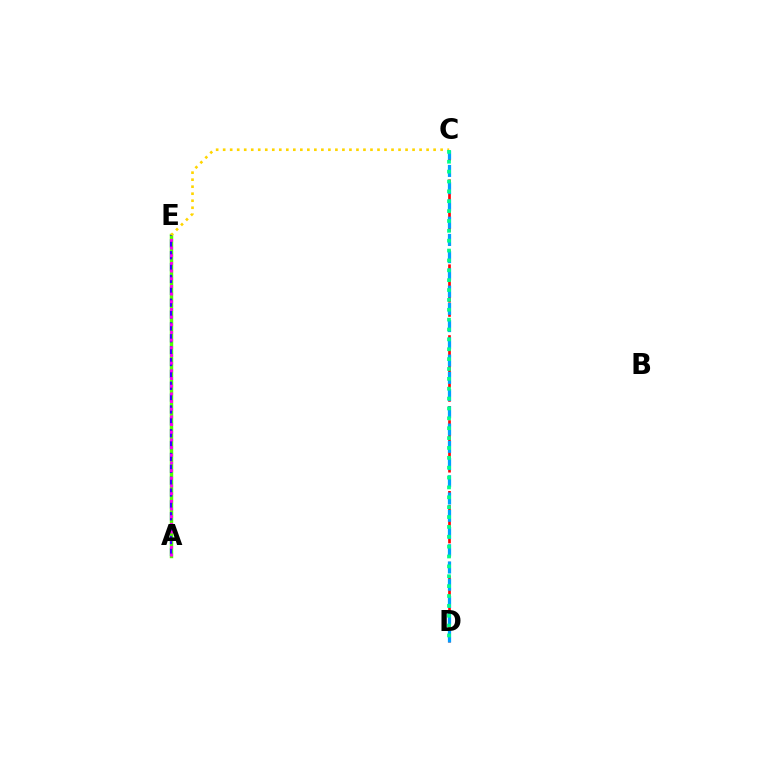{('C', 'D'): [{'color': '#ff0000', 'line_style': 'dashed', 'thickness': 1.92}, {'color': '#009eff', 'line_style': 'dashed', 'thickness': 2.34}, {'color': '#00ff86', 'line_style': 'dotted', 'thickness': 2.68}], ('A', 'E'): [{'color': '#4fff00', 'line_style': 'solid', 'thickness': 2.48}, {'color': '#3700ff', 'line_style': 'dashed', 'thickness': 1.61}, {'color': '#ff00ed', 'line_style': 'dotted', 'thickness': 2.09}], ('C', 'E'): [{'color': '#ffd500', 'line_style': 'dotted', 'thickness': 1.91}]}